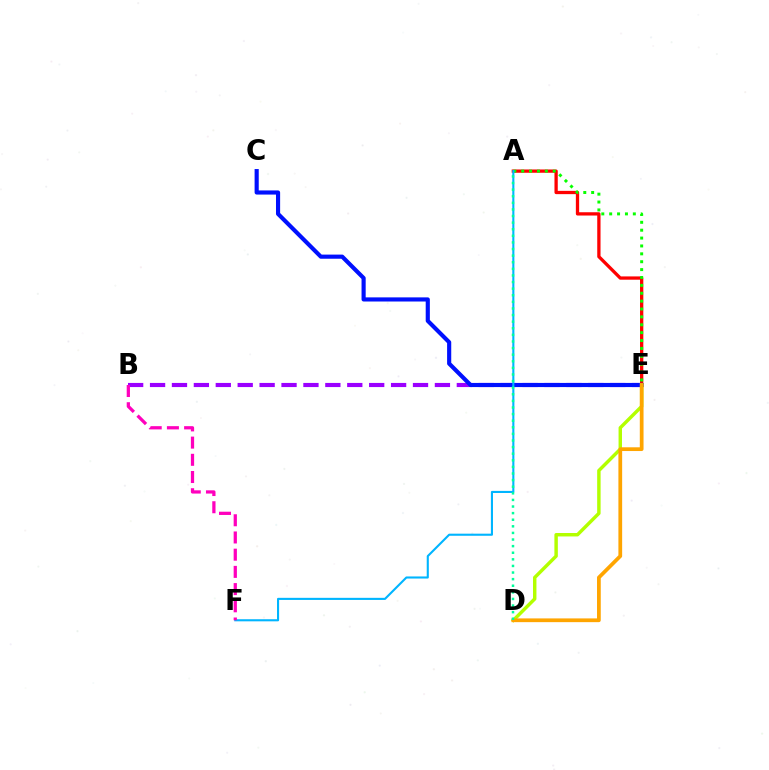{('A', 'E'): [{'color': '#ff0000', 'line_style': 'solid', 'thickness': 2.37}, {'color': '#08ff00', 'line_style': 'dotted', 'thickness': 2.14}], ('B', 'E'): [{'color': '#9b00ff', 'line_style': 'dashed', 'thickness': 2.98}], ('C', 'E'): [{'color': '#0010ff', 'line_style': 'solid', 'thickness': 2.98}], ('A', 'F'): [{'color': '#00b5ff', 'line_style': 'solid', 'thickness': 1.51}], ('D', 'E'): [{'color': '#b3ff00', 'line_style': 'solid', 'thickness': 2.48}, {'color': '#ffa500', 'line_style': 'solid', 'thickness': 2.7}], ('B', 'F'): [{'color': '#ff00bd', 'line_style': 'dashed', 'thickness': 2.34}], ('A', 'D'): [{'color': '#00ff9d', 'line_style': 'dotted', 'thickness': 1.79}]}